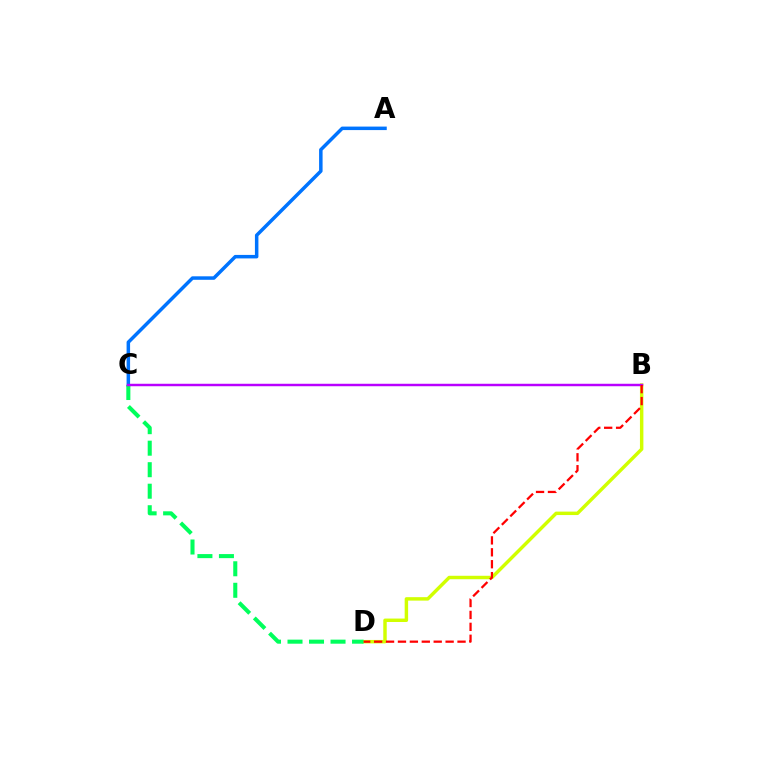{('B', 'D'): [{'color': '#d1ff00', 'line_style': 'solid', 'thickness': 2.48}, {'color': '#ff0000', 'line_style': 'dashed', 'thickness': 1.62}], ('A', 'C'): [{'color': '#0074ff', 'line_style': 'solid', 'thickness': 2.52}], ('C', 'D'): [{'color': '#00ff5c', 'line_style': 'dashed', 'thickness': 2.92}], ('B', 'C'): [{'color': '#b900ff', 'line_style': 'solid', 'thickness': 1.77}]}